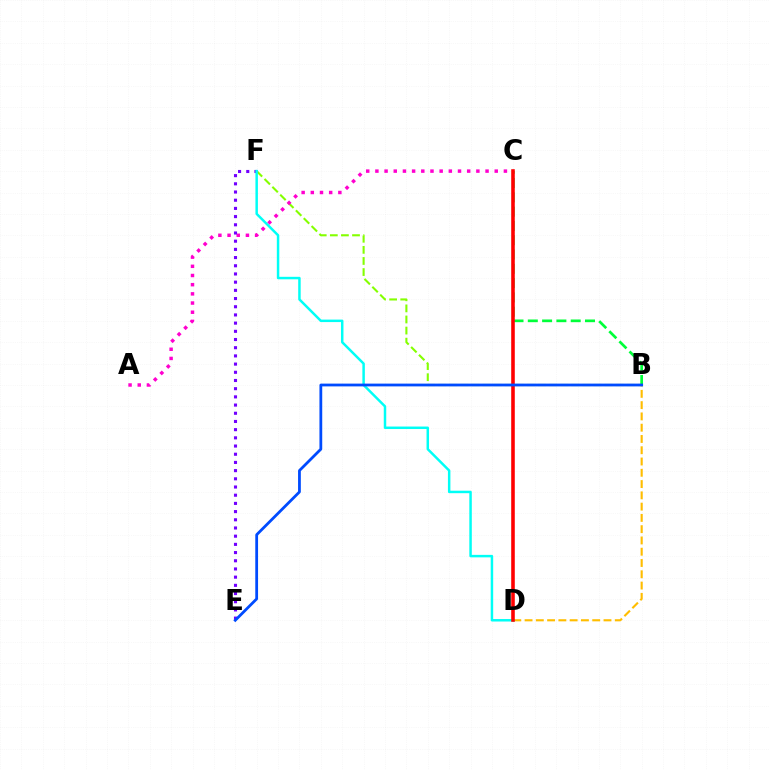{('B', 'F'): [{'color': '#84ff00', 'line_style': 'dashed', 'thickness': 1.51}], ('A', 'C'): [{'color': '#ff00cf', 'line_style': 'dotted', 'thickness': 2.49}], ('B', 'C'): [{'color': '#00ff39', 'line_style': 'dashed', 'thickness': 1.94}], ('E', 'F'): [{'color': '#7200ff', 'line_style': 'dotted', 'thickness': 2.23}], ('B', 'D'): [{'color': '#ffbd00', 'line_style': 'dashed', 'thickness': 1.53}], ('D', 'F'): [{'color': '#00fff6', 'line_style': 'solid', 'thickness': 1.79}], ('C', 'D'): [{'color': '#ff0000', 'line_style': 'solid', 'thickness': 2.58}], ('B', 'E'): [{'color': '#004bff', 'line_style': 'solid', 'thickness': 2.0}]}